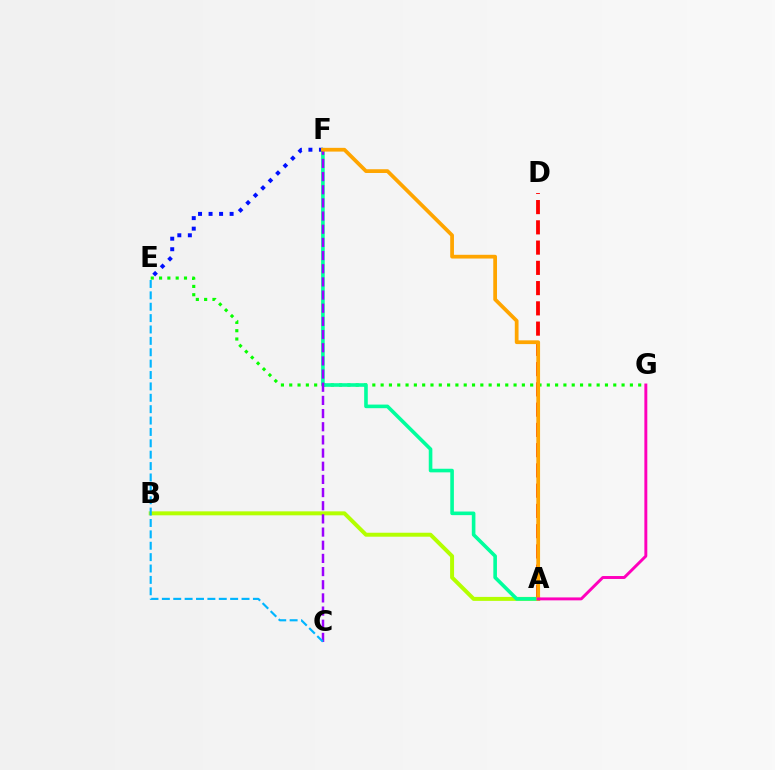{('E', 'G'): [{'color': '#08ff00', 'line_style': 'dotted', 'thickness': 2.26}], ('A', 'B'): [{'color': '#b3ff00', 'line_style': 'solid', 'thickness': 2.85}], ('A', 'D'): [{'color': '#ff0000', 'line_style': 'dashed', 'thickness': 2.75}], ('A', 'F'): [{'color': '#00ff9d', 'line_style': 'solid', 'thickness': 2.6}, {'color': '#ffa500', 'line_style': 'solid', 'thickness': 2.7}], ('C', 'F'): [{'color': '#9b00ff', 'line_style': 'dashed', 'thickness': 1.79}], ('E', 'F'): [{'color': '#0010ff', 'line_style': 'dotted', 'thickness': 2.86}], ('A', 'G'): [{'color': '#ff00bd', 'line_style': 'solid', 'thickness': 2.11}], ('C', 'E'): [{'color': '#00b5ff', 'line_style': 'dashed', 'thickness': 1.55}]}